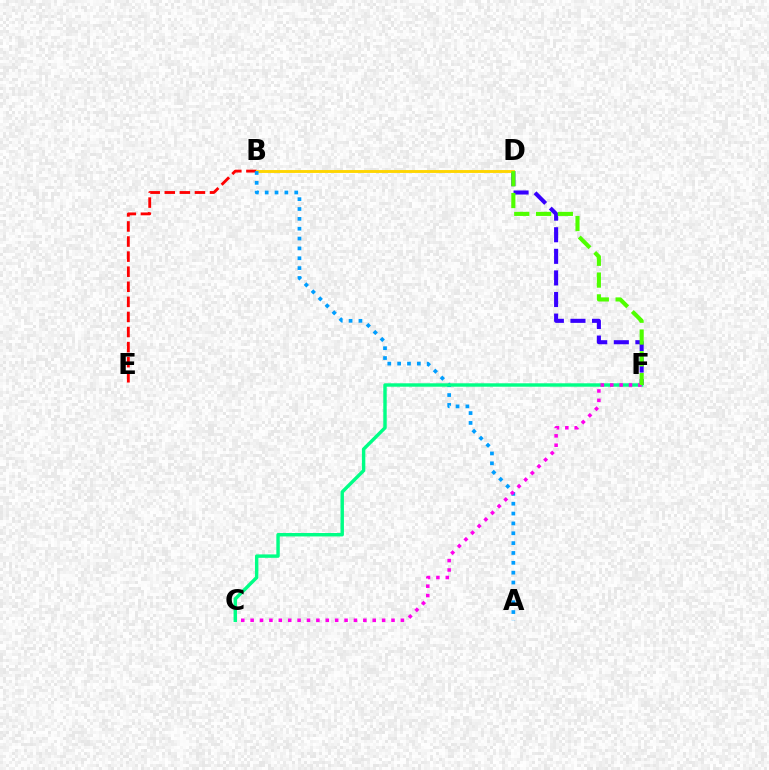{('B', 'E'): [{'color': '#ff0000', 'line_style': 'dashed', 'thickness': 2.05}], ('D', 'F'): [{'color': '#3700ff', 'line_style': 'dashed', 'thickness': 2.93}, {'color': '#4fff00', 'line_style': 'dashed', 'thickness': 2.96}], ('B', 'D'): [{'color': '#ffd500', 'line_style': 'solid', 'thickness': 2.08}], ('A', 'B'): [{'color': '#009eff', 'line_style': 'dotted', 'thickness': 2.68}], ('C', 'F'): [{'color': '#00ff86', 'line_style': 'solid', 'thickness': 2.46}, {'color': '#ff00ed', 'line_style': 'dotted', 'thickness': 2.55}]}